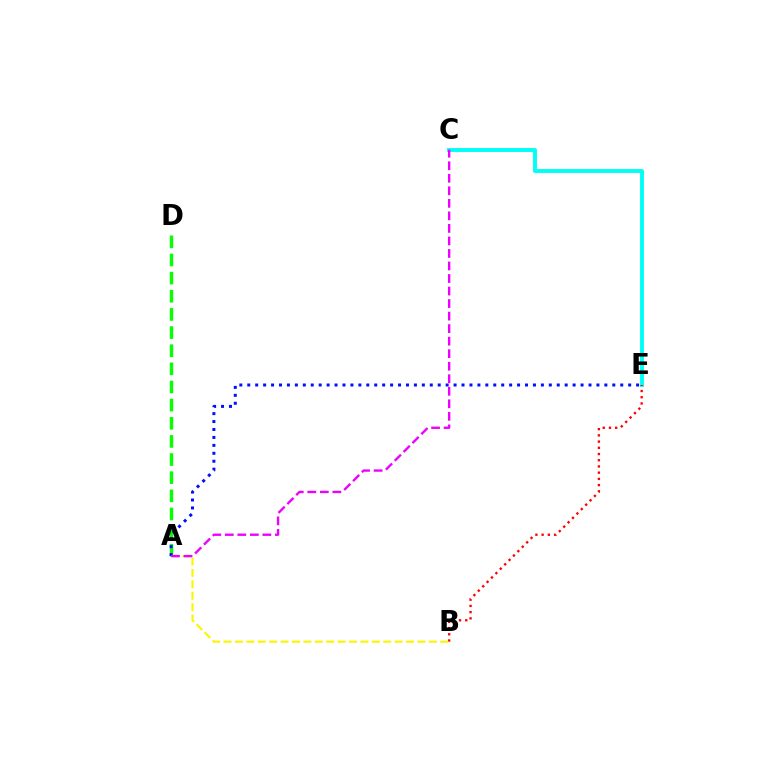{('C', 'E'): [{'color': '#00fff6', 'line_style': 'solid', 'thickness': 2.81}], ('A', 'D'): [{'color': '#08ff00', 'line_style': 'dashed', 'thickness': 2.46}], ('B', 'E'): [{'color': '#ff0000', 'line_style': 'dotted', 'thickness': 1.69}], ('A', 'B'): [{'color': '#fcf500', 'line_style': 'dashed', 'thickness': 1.55}], ('A', 'E'): [{'color': '#0010ff', 'line_style': 'dotted', 'thickness': 2.16}], ('A', 'C'): [{'color': '#ee00ff', 'line_style': 'dashed', 'thickness': 1.7}]}